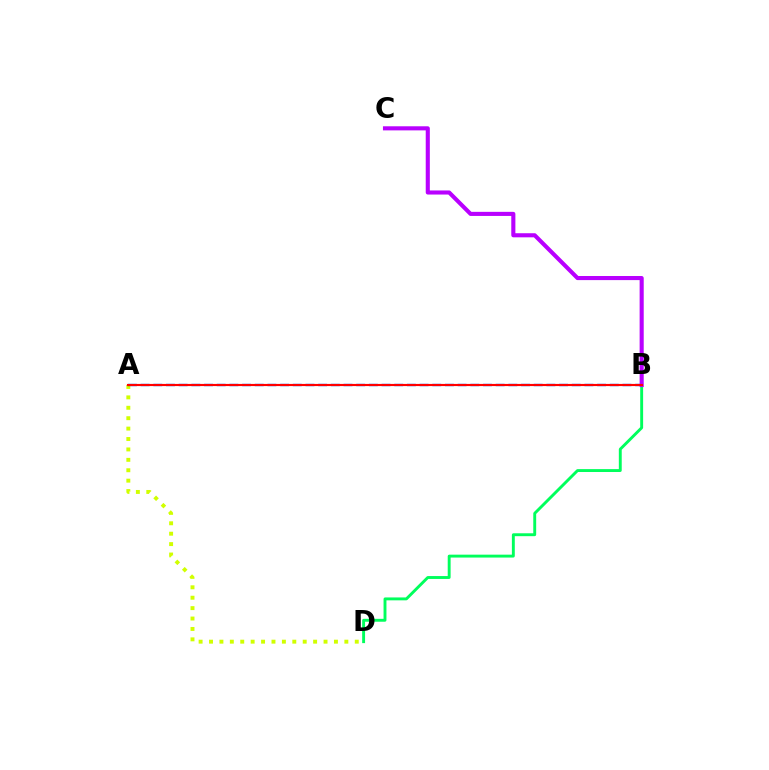{('A', 'D'): [{'color': '#d1ff00', 'line_style': 'dotted', 'thickness': 2.83}], ('B', 'D'): [{'color': '#00ff5c', 'line_style': 'solid', 'thickness': 2.09}], ('A', 'B'): [{'color': '#0074ff', 'line_style': 'dashed', 'thickness': 1.72}, {'color': '#ff0000', 'line_style': 'solid', 'thickness': 1.55}], ('B', 'C'): [{'color': '#b900ff', 'line_style': 'solid', 'thickness': 2.95}]}